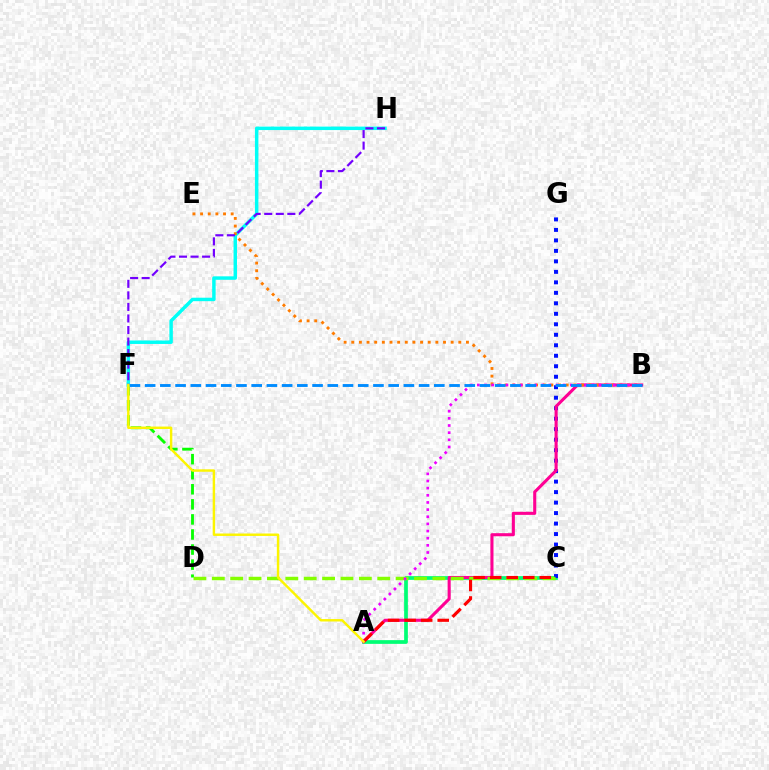{('A', 'C'): [{'color': '#00ff74', 'line_style': 'solid', 'thickness': 2.68}, {'color': '#ff0000', 'line_style': 'dashed', 'thickness': 2.25}], ('C', 'G'): [{'color': '#0010ff', 'line_style': 'dotted', 'thickness': 2.85}], ('D', 'F'): [{'color': '#08ff00', 'line_style': 'dashed', 'thickness': 2.05}], ('A', 'B'): [{'color': '#ff0094', 'line_style': 'solid', 'thickness': 2.22}, {'color': '#ee00ff', 'line_style': 'dotted', 'thickness': 1.94}], ('C', 'D'): [{'color': '#84ff00', 'line_style': 'dashed', 'thickness': 2.5}], ('F', 'H'): [{'color': '#00fff6', 'line_style': 'solid', 'thickness': 2.49}, {'color': '#7200ff', 'line_style': 'dashed', 'thickness': 1.57}], ('B', 'E'): [{'color': '#ff7c00', 'line_style': 'dotted', 'thickness': 2.08}], ('B', 'F'): [{'color': '#008cff', 'line_style': 'dashed', 'thickness': 2.07}], ('A', 'F'): [{'color': '#fcf500', 'line_style': 'solid', 'thickness': 1.76}]}